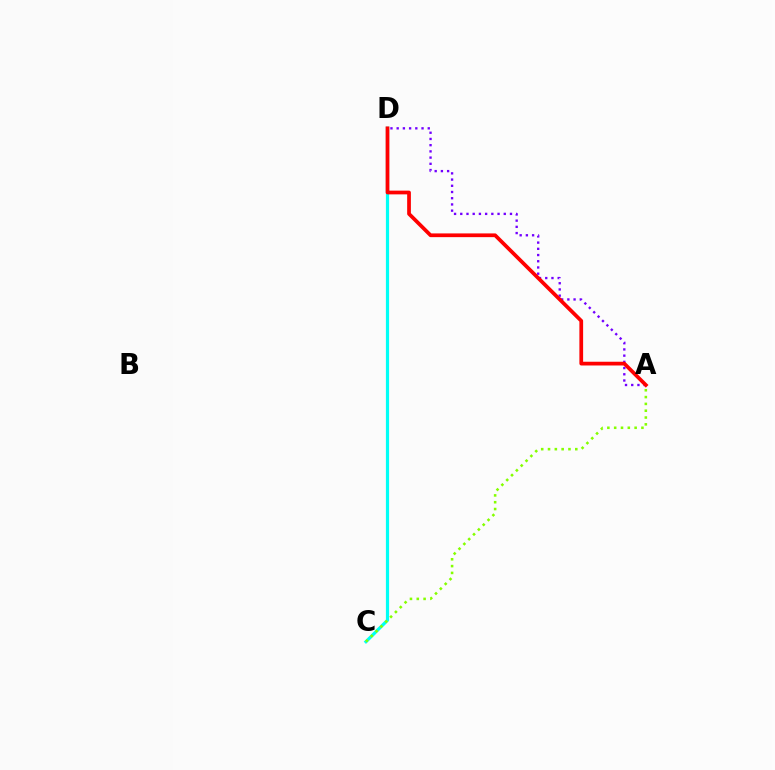{('C', 'D'): [{'color': '#00fff6', 'line_style': 'solid', 'thickness': 2.3}], ('A', 'C'): [{'color': '#84ff00', 'line_style': 'dotted', 'thickness': 1.85}], ('A', 'D'): [{'color': '#7200ff', 'line_style': 'dotted', 'thickness': 1.69}, {'color': '#ff0000', 'line_style': 'solid', 'thickness': 2.69}]}